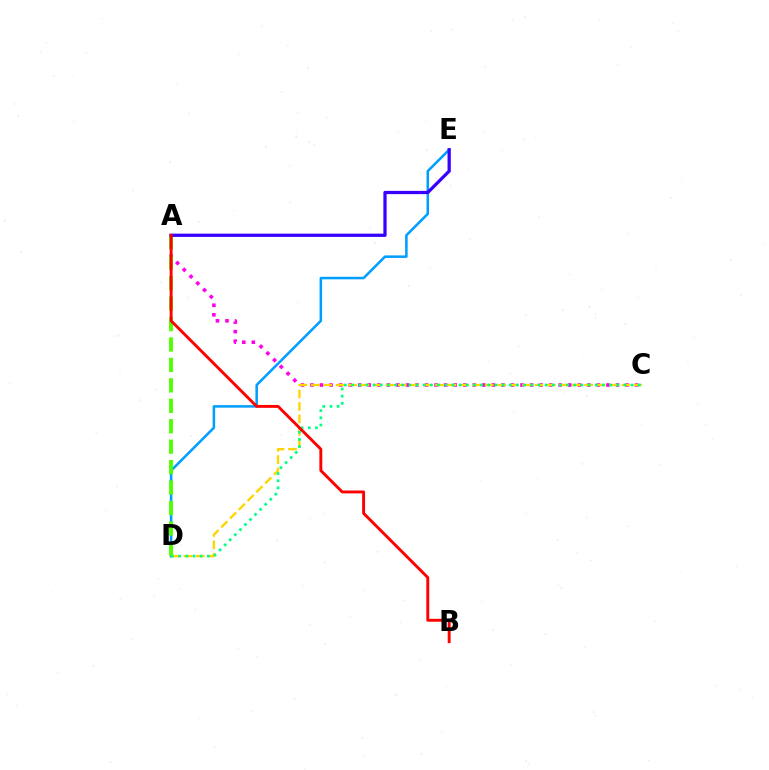{('A', 'C'): [{'color': '#ff00ed', 'line_style': 'dotted', 'thickness': 2.59}], ('C', 'D'): [{'color': '#ffd500', 'line_style': 'dashed', 'thickness': 1.69}, {'color': '#00ff86', 'line_style': 'dotted', 'thickness': 1.95}], ('D', 'E'): [{'color': '#009eff', 'line_style': 'solid', 'thickness': 1.82}], ('A', 'D'): [{'color': '#4fff00', 'line_style': 'dashed', 'thickness': 2.78}], ('A', 'E'): [{'color': '#3700ff', 'line_style': 'solid', 'thickness': 2.35}], ('A', 'B'): [{'color': '#ff0000', 'line_style': 'solid', 'thickness': 2.09}]}